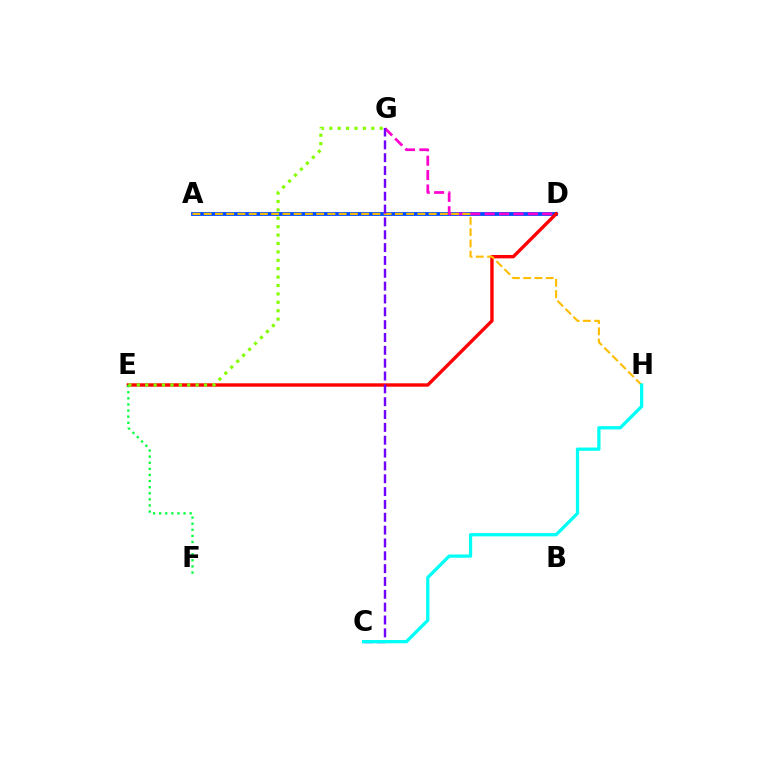{('A', 'D'): [{'color': '#004bff', 'line_style': 'solid', 'thickness': 2.75}], ('D', 'G'): [{'color': '#ff00cf', 'line_style': 'dashed', 'thickness': 1.96}], ('D', 'E'): [{'color': '#ff0000', 'line_style': 'solid', 'thickness': 2.43}], ('E', 'F'): [{'color': '#00ff39', 'line_style': 'dotted', 'thickness': 1.66}], ('E', 'G'): [{'color': '#84ff00', 'line_style': 'dotted', 'thickness': 2.28}], ('A', 'H'): [{'color': '#ffbd00', 'line_style': 'dashed', 'thickness': 1.53}], ('C', 'G'): [{'color': '#7200ff', 'line_style': 'dashed', 'thickness': 1.74}], ('C', 'H'): [{'color': '#00fff6', 'line_style': 'solid', 'thickness': 2.34}]}